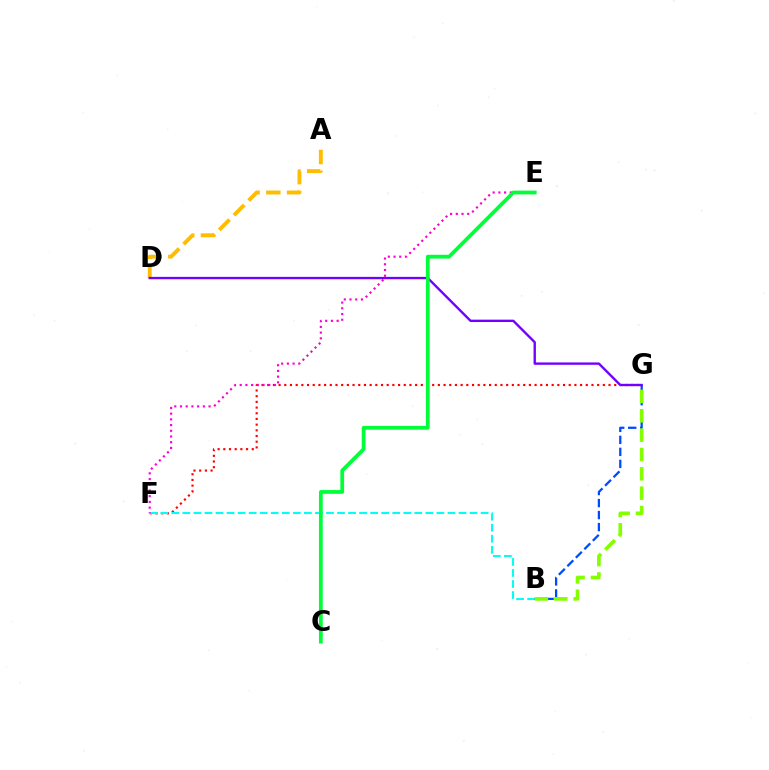{('F', 'G'): [{'color': '#ff0000', 'line_style': 'dotted', 'thickness': 1.55}], ('B', 'F'): [{'color': '#00fff6', 'line_style': 'dashed', 'thickness': 1.5}], ('E', 'F'): [{'color': '#ff00cf', 'line_style': 'dotted', 'thickness': 1.55}], ('B', 'G'): [{'color': '#004bff', 'line_style': 'dashed', 'thickness': 1.63}, {'color': '#84ff00', 'line_style': 'dashed', 'thickness': 2.63}], ('A', 'D'): [{'color': '#ffbd00', 'line_style': 'dashed', 'thickness': 2.82}], ('D', 'G'): [{'color': '#7200ff', 'line_style': 'solid', 'thickness': 1.71}], ('C', 'E'): [{'color': '#00ff39', 'line_style': 'solid', 'thickness': 2.71}]}